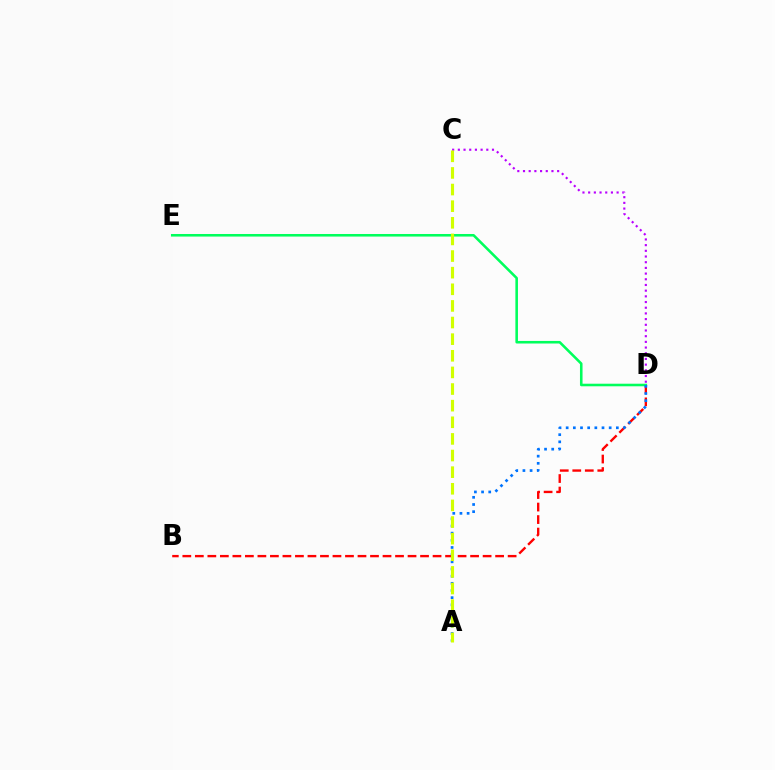{('B', 'D'): [{'color': '#ff0000', 'line_style': 'dashed', 'thickness': 1.7}], ('D', 'E'): [{'color': '#00ff5c', 'line_style': 'solid', 'thickness': 1.85}], ('C', 'D'): [{'color': '#b900ff', 'line_style': 'dotted', 'thickness': 1.55}], ('A', 'D'): [{'color': '#0074ff', 'line_style': 'dotted', 'thickness': 1.95}], ('A', 'C'): [{'color': '#d1ff00', 'line_style': 'dashed', 'thickness': 2.26}]}